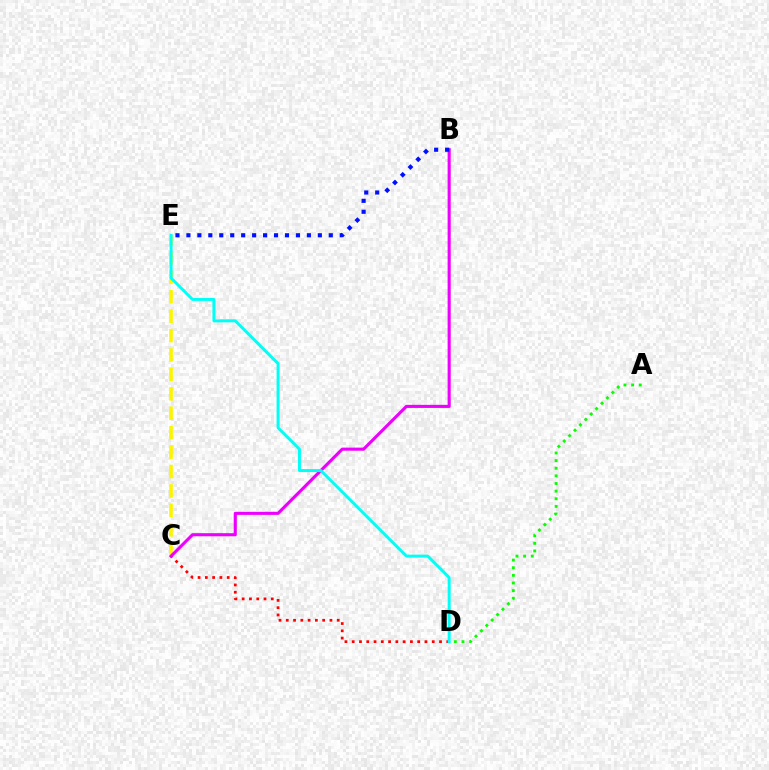{('A', 'D'): [{'color': '#08ff00', 'line_style': 'dotted', 'thickness': 2.07}], ('C', 'E'): [{'color': '#fcf500', 'line_style': 'dashed', 'thickness': 2.64}], ('C', 'D'): [{'color': '#ff0000', 'line_style': 'dotted', 'thickness': 1.98}], ('B', 'C'): [{'color': '#ee00ff', 'line_style': 'solid', 'thickness': 2.23}], ('D', 'E'): [{'color': '#00fff6', 'line_style': 'solid', 'thickness': 2.13}], ('B', 'E'): [{'color': '#0010ff', 'line_style': 'dotted', 'thickness': 2.98}]}